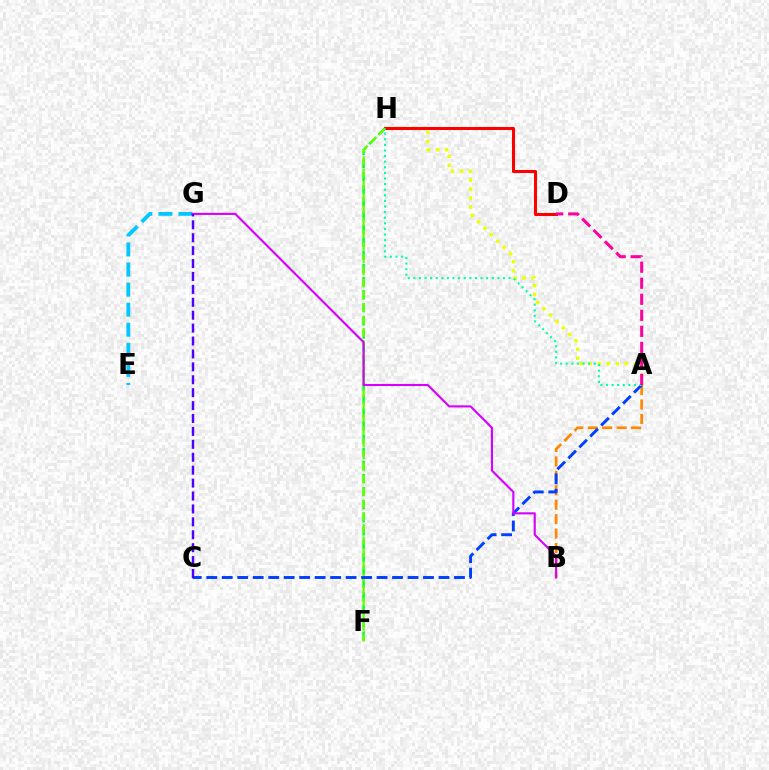{('E', 'G'): [{'color': '#00c7ff', 'line_style': 'dashed', 'thickness': 2.72}], ('A', 'B'): [{'color': '#ff8800', 'line_style': 'dashed', 'thickness': 1.96}], ('F', 'H'): [{'color': '#00ff27', 'line_style': 'dashed', 'thickness': 1.78}, {'color': '#66ff00', 'line_style': 'dashed', 'thickness': 1.67}], ('A', 'H'): [{'color': '#eeff00', 'line_style': 'dotted', 'thickness': 2.46}, {'color': '#00ffaf', 'line_style': 'dotted', 'thickness': 1.52}], ('D', 'H'): [{'color': '#ff0000', 'line_style': 'solid', 'thickness': 2.19}], ('A', 'C'): [{'color': '#003fff', 'line_style': 'dashed', 'thickness': 2.1}], ('B', 'G'): [{'color': '#d600ff', 'line_style': 'solid', 'thickness': 1.52}], ('C', 'G'): [{'color': '#4f00ff', 'line_style': 'dashed', 'thickness': 1.75}], ('A', 'D'): [{'color': '#ff00a0', 'line_style': 'dashed', 'thickness': 2.18}]}